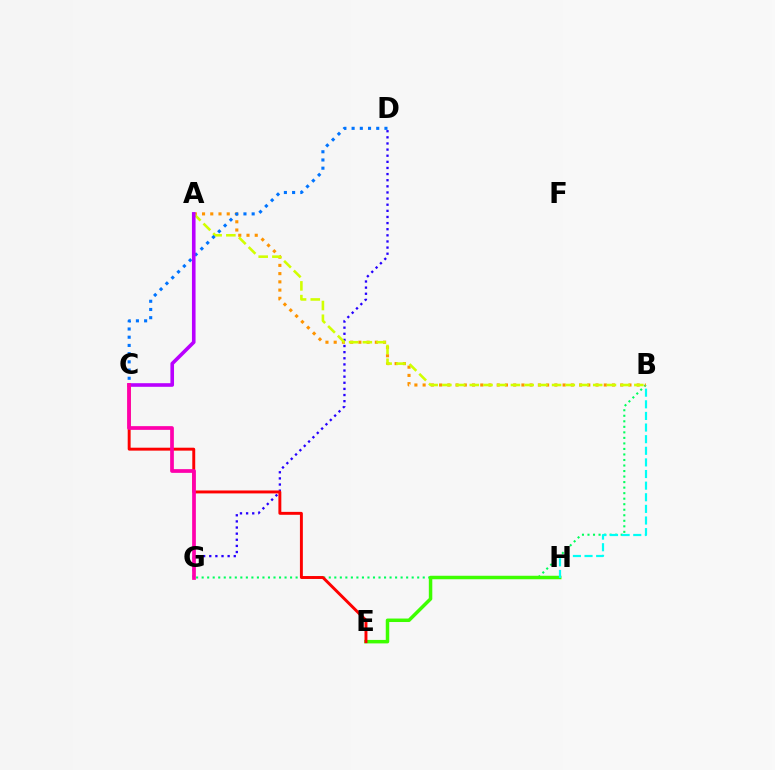{('B', 'G'): [{'color': '#00ff5c', 'line_style': 'dotted', 'thickness': 1.5}], ('E', 'H'): [{'color': '#3dff00', 'line_style': 'solid', 'thickness': 2.51}], ('D', 'G'): [{'color': '#2500ff', 'line_style': 'dotted', 'thickness': 1.66}], ('A', 'B'): [{'color': '#ff9400', 'line_style': 'dotted', 'thickness': 2.24}, {'color': '#d1ff00', 'line_style': 'dashed', 'thickness': 1.86}], ('C', 'D'): [{'color': '#0074ff', 'line_style': 'dotted', 'thickness': 2.23}], ('C', 'E'): [{'color': '#ff0000', 'line_style': 'solid', 'thickness': 2.11}], ('A', 'C'): [{'color': '#b900ff', 'line_style': 'solid', 'thickness': 2.6}], ('C', 'G'): [{'color': '#ff00ac', 'line_style': 'solid', 'thickness': 2.68}], ('B', 'H'): [{'color': '#00fff6', 'line_style': 'dashed', 'thickness': 1.58}]}